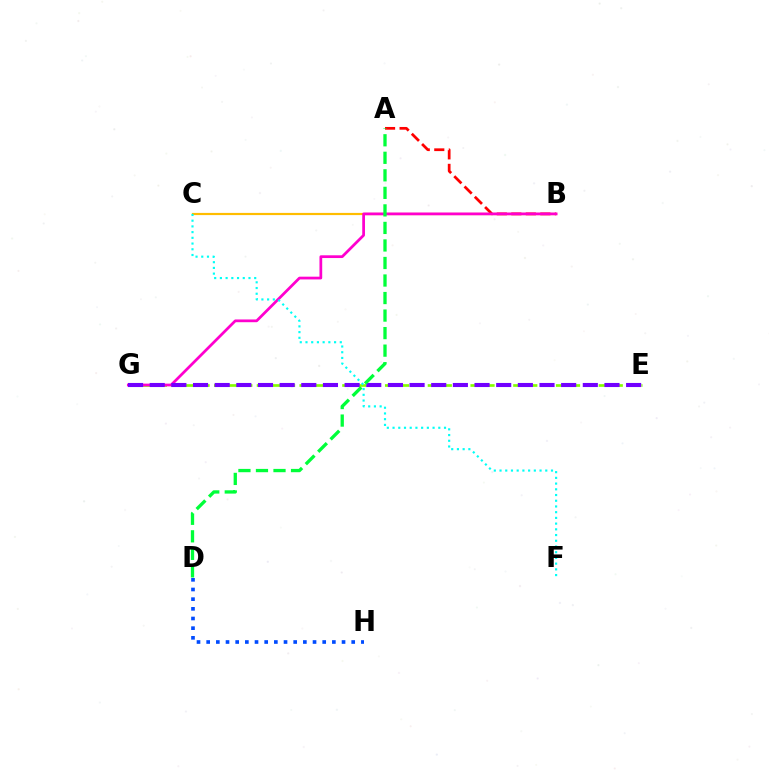{('E', 'G'): [{'color': '#84ff00', 'line_style': 'dashed', 'thickness': 1.94}, {'color': '#7200ff', 'line_style': 'dashed', 'thickness': 2.94}], ('B', 'C'): [{'color': '#ffbd00', 'line_style': 'solid', 'thickness': 1.57}], ('A', 'B'): [{'color': '#ff0000', 'line_style': 'dashed', 'thickness': 1.97}], ('D', 'H'): [{'color': '#004bff', 'line_style': 'dotted', 'thickness': 2.63}], ('B', 'G'): [{'color': '#ff00cf', 'line_style': 'solid', 'thickness': 1.98}], ('A', 'D'): [{'color': '#00ff39', 'line_style': 'dashed', 'thickness': 2.38}], ('C', 'F'): [{'color': '#00fff6', 'line_style': 'dotted', 'thickness': 1.55}]}